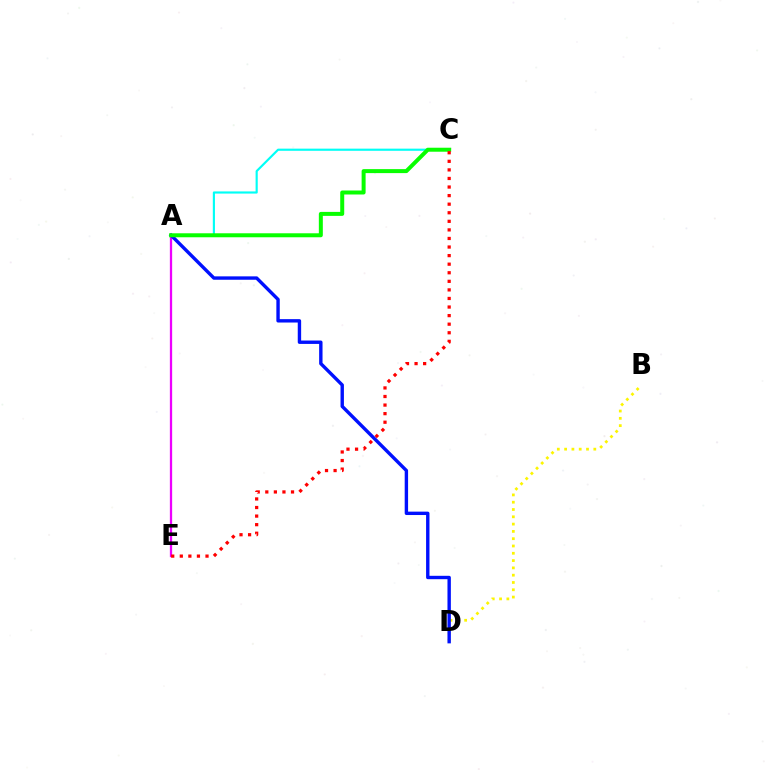{('B', 'D'): [{'color': '#fcf500', 'line_style': 'dotted', 'thickness': 1.98}], ('A', 'E'): [{'color': '#ee00ff', 'line_style': 'solid', 'thickness': 1.64}], ('A', 'C'): [{'color': '#00fff6', 'line_style': 'solid', 'thickness': 1.55}, {'color': '#08ff00', 'line_style': 'solid', 'thickness': 2.87}], ('A', 'D'): [{'color': '#0010ff', 'line_style': 'solid', 'thickness': 2.44}], ('C', 'E'): [{'color': '#ff0000', 'line_style': 'dotted', 'thickness': 2.33}]}